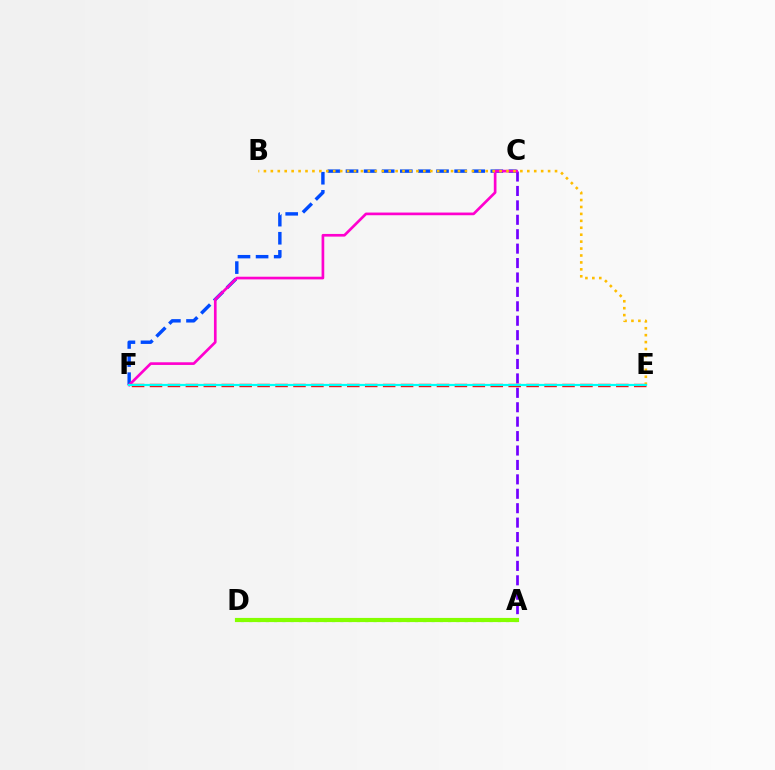{('C', 'F'): [{'color': '#004bff', 'line_style': 'dashed', 'thickness': 2.46}, {'color': '#ff00cf', 'line_style': 'solid', 'thickness': 1.93}], ('A', 'D'): [{'color': '#00ff39', 'line_style': 'dotted', 'thickness': 2.25}, {'color': '#84ff00', 'line_style': 'solid', 'thickness': 2.99}], ('A', 'C'): [{'color': '#7200ff', 'line_style': 'dashed', 'thickness': 1.96}], ('E', 'F'): [{'color': '#ff0000', 'line_style': 'dashed', 'thickness': 2.44}, {'color': '#00fff6', 'line_style': 'solid', 'thickness': 1.58}], ('B', 'E'): [{'color': '#ffbd00', 'line_style': 'dotted', 'thickness': 1.88}]}